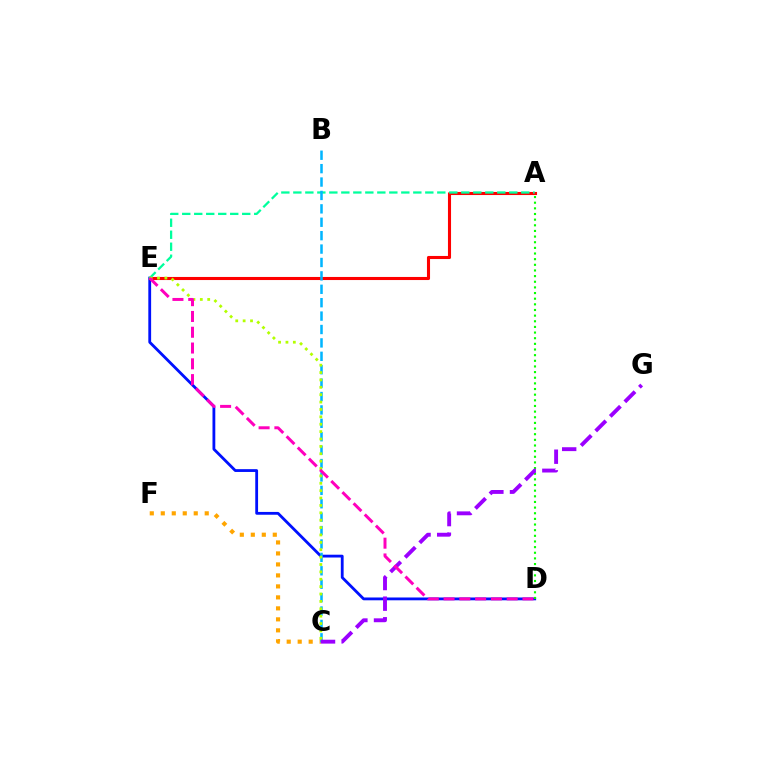{('D', 'E'): [{'color': '#0010ff', 'line_style': 'solid', 'thickness': 2.02}, {'color': '#ff00bd', 'line_style': 'dashed', 'thickness': 2.14}], ('A', 'E'): [{'color': '#ff0000', 'line_style': 'solid', 'thickness': 2.22}, {'color': '#00ff9d', 'line_style': 'dashed', 'thickness': 1.63}], ('A', 'D'): [{'color': '#08ff00', 'line_style': 'dotted', 'thickness': 1.53}], ('C', 'F'): [{'color': '#ffa500', 'line_style': 'dotted', 'thickness': 2.99}], ('B', 'C'): [{'color': '#00b5ff', 'line_style': 'dashed', 'thickness': 1.82}], ('C', 'E'): [{'color': '#b3ff00', 'line_style': 'dotted', 'thickness': 2.01}], ('C', 'G'): [{'color': '#9b00ff', 'line_style': 'dashed', 'thickness': 2.8}]}